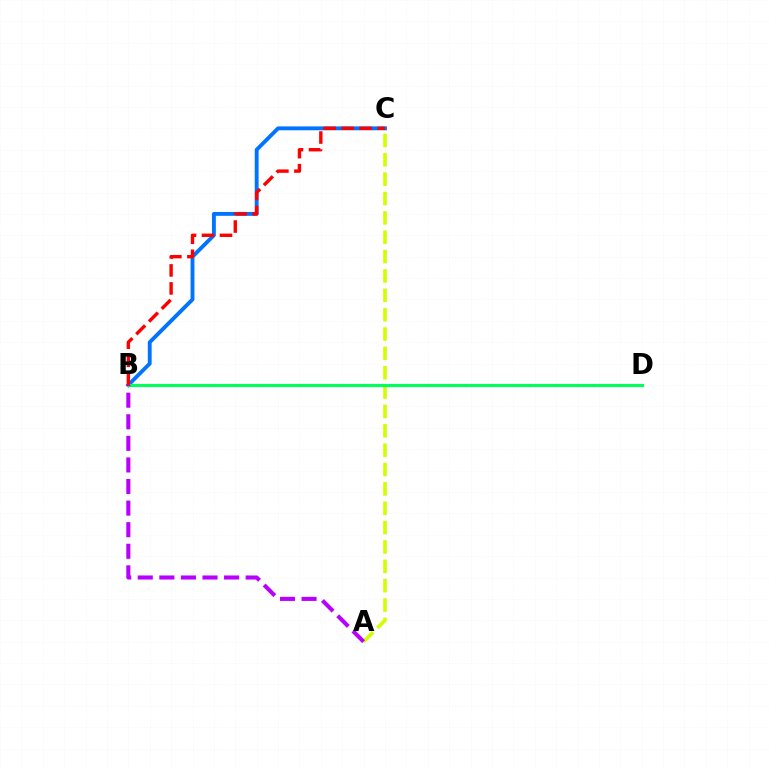{('B', 'C'): [{'color': '#0074ff', 'line_style': 'solid', 'thickness': 2.79}, {'color': '#ff0000', 'line_style': 'dashed', 'thickness': 2.45}], ('A', 'C'): [{'color': '#d1ff00', 'line_style': 'dashed', 'thickness': 2.63}], ('B', 'D'): [{'color': '#00ff5c', 'line_style': 'solid', 'thickness': 2.26}], ('A', 'B'): [{'color': '#b900ff', 'line_style': 'dashed', 'thickness': 2.93}]}